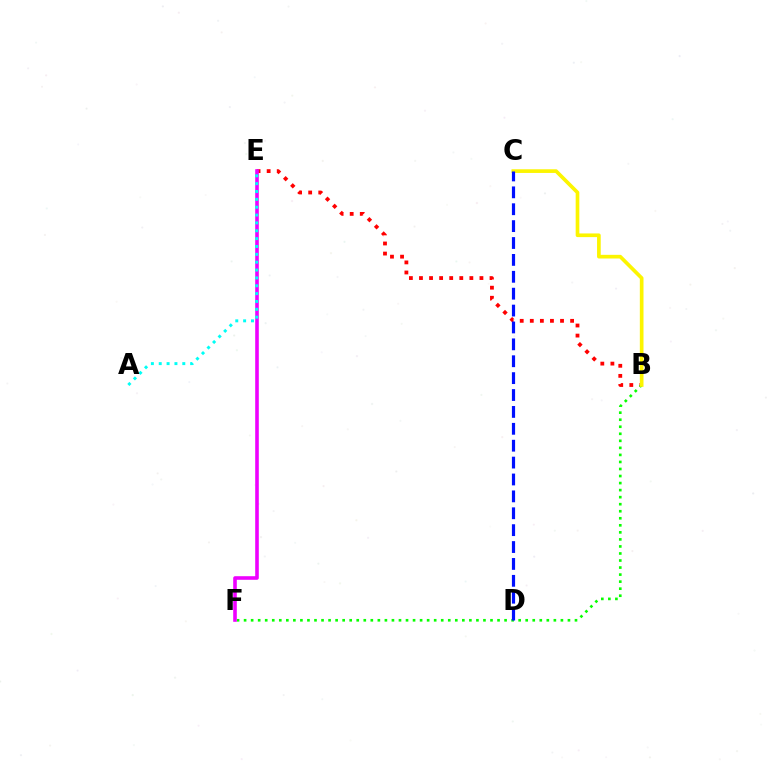{('B', 'E'): [{'color': '#ff0000', 'line_style': 'dotted', 'thickness': 2.74}], ('B', 'F'): [{'color': '#08ff00', 'line_style': 'dotted', 'thickness': 1.91}], ('B', 'C'): [{'color': '#fcf500', 'line_style': 'solid', 'thickness': 2.64}], ('E', 'F'): [{'color': '#ee00ff', 'line_style': 'solid', 'thickness': 2.59}], ('C', 'D'): [{'color': '#0010ff', 'line_style': 'dashed', 'thickness': 2.29}], ('A', 'E'): [{'color': '#00fff6', 'line_style': 'dotted', 'thickness': 2.13}]}